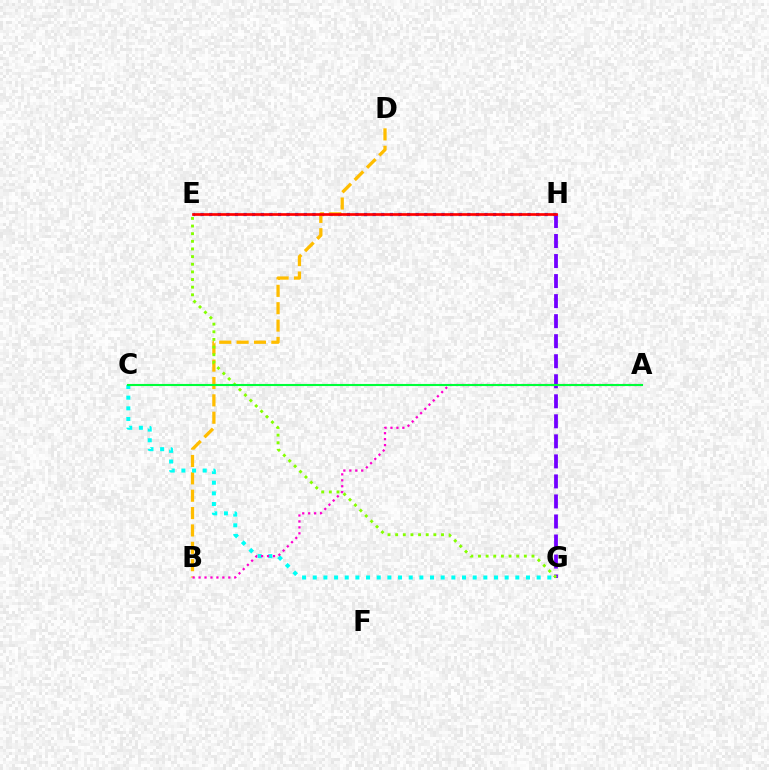{('E', 'H'): [{'color': '#004bff', 'line_style': 'dotted', 'thickness': 2.34}, {'color': '#ff0000', 'line_style': 'solid', 'thickness': 1.93}], ('G', 'H'): [{'color': '#7200ff', 'line_style': 'dashed', 'thickness': 2.72}], ('B', 'D'): [{'color': '#ffbd00', 'line_style': 'dashed', 'thickness': 2.36}], ('C', 'G'): [{'color': '#00fff6', 'line_style': 'dotted', 'thickness': 2.9}], ('A', 'B'): [{'color': '#ff00cf', 'line_style': 'dotted', 'thickness': 1.62}], ('E', 'G'): [{'color': '#84ff00', 'line_style': 'dotted', 'thickness': 2.08}], ('A', 'C'): [{'color': '#00ff39', 'line_style': 'solid', 'thickness': 1.51}]}